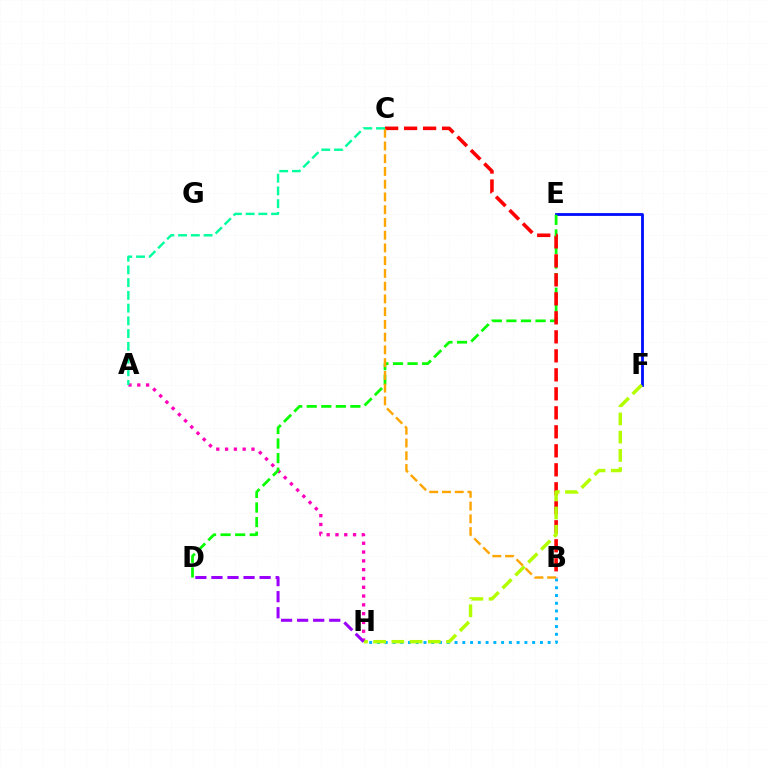{('E', 'F'): [{'color': '#0010ff', 'line_style': 'solid', 'thickness': 2.04}], ('A', 'H'): [{'color': '#ff00bd', 'line_style': 'dotted', 'thickness': 2.39}], ('D', 'E'): [{'color': '#08ff00', 'line_style': 'dashed', 'thickness': 1.98}], ('B', 'H'): [{'color': '#00b5ff', 'line_style': 'dotted', 'thickness': 2.11}], ('B', 'C'): [{'color': '#ff0000', 'line_style': 'dashed', 'thickness': 2.58}, {'color': '#ffa500', 'line_style': 'dashed', 'thickness': 1.73}], ('F', 'H'): [{'color': '#b3ff00', 'line_style': 'dashed', 'thickness': 2.47}], ('A', 'C'): [{'color': '#00ff9d', 'line_style': 'dashed', 'thickness': 1.73}], ('D', 'H'): [{'color': '#9b00ff', 'line_style': 'dashed', 'thickness': 2.18}]}